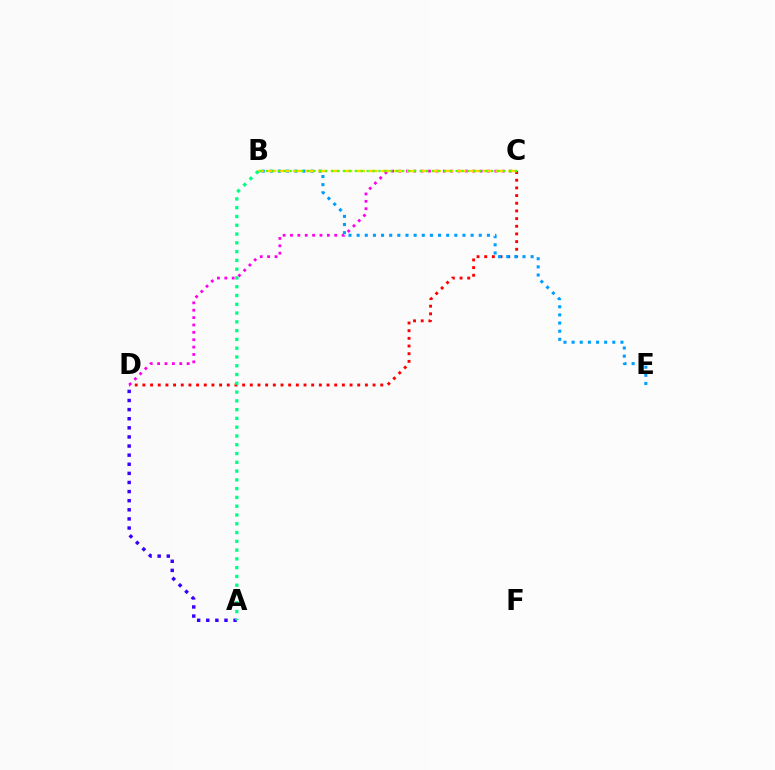{('C', 'D'): [{'color': '#ff0000', 'line_style': 'dotted', 'thickness': 2.08}, {'color': '#ff00ed', 'line_style': 'dotted', 'thickness': 2.0}], ('B', 'E'): [{'color': '#009eff', 'line_style': 'dotted', 'thickness': 2.21}], ('A', 'D'): [{'color': '#3700ff', 'line_style': 'dotted', 'thickness': 2.47}], ('B', 'C'): [{'color': '#ffd500', 'line_style': 'dashed', 'thickness': 1.72}, {'color': '#4fff00', 'line_style': 'dotted', 'thickness': 1.61}], ('A', 'B'): [{'color': '#00ff86', 'line_style': 'dotted', 'thickness': 2.39}]}